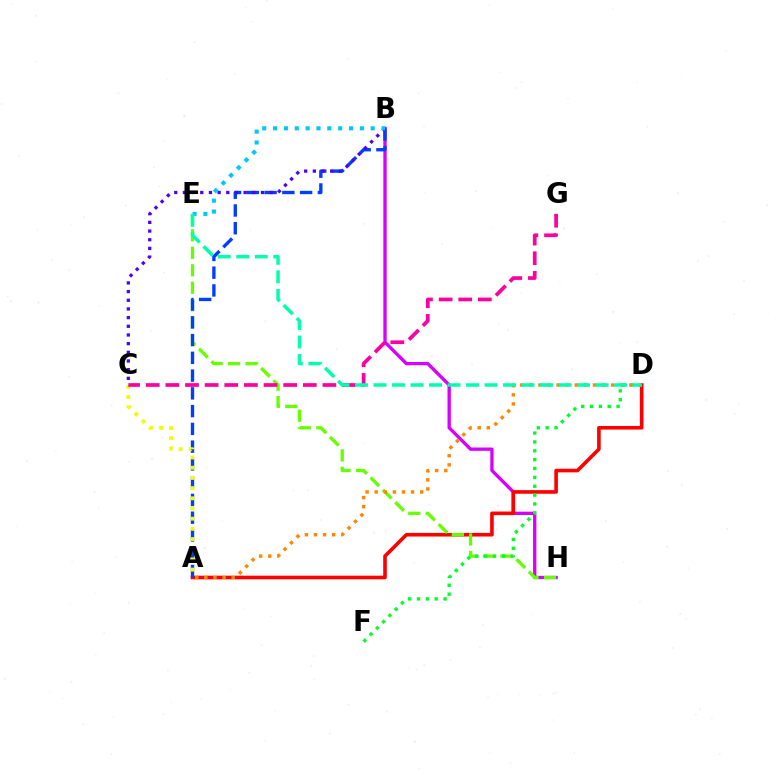{('B', 'H'): [{'color': '#d600ff', 'line_style': 'solid', 'thickness': 2.39}], ('A', 'D'): [{'color': '#ff0000', 'line_style': 'solid', 'thickness': 2.6}, {'color': '#ff8800', 'line_style': 'dotted', 'thickness': 2.47}], ('E', 'H'): [{'color': '#66ff00', 'line_style': 'dashed', 'thickness': 2.38}], ('A', 'B'): [{'color': '#003fff', 'line_style': 'dashed', 'thickness': 2.41}], ('D', 'F'): [{'color': '#00ff27', 'line_style': 'dotted', 'thickness': 2.41}], ('B', 'C'): [{'color': '#4f00ff', 'line_style': 'dotted', 'thickness': 2.36}], ('A', 'C'): [{'color': '#eeff00', 'line_style': 'dotted', 'thickness': 2.77}], ('B', 'E'): [{'color': '#00c7ff', 'line_style': 'dotted', 'thickness': 2.95}], ('C', 'G'): [{'color': '#ff00a0', 'line_style': 'dashed', 'thickness': 2.67}], ('D', 'E'): [{'color': '#00ffaf', 'line_style': 'dashed', 'thickness': 2.51}]}